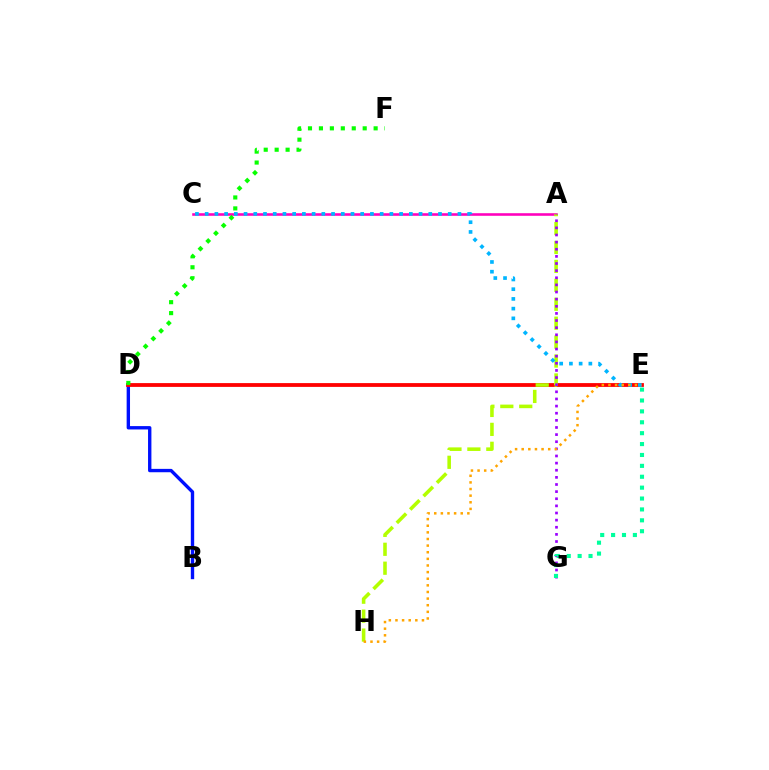{('B', 'D'): [{'color': '#0010ff', 'line_style': 'solid', 'thickness': 2.43}], ('A', 'C'): [{'color': '#ff00bd', 'line_style': 'solid', 'thickness': 1.86}], ('D', 'E'): [{'color': '#ff0000', 'line_style': 'solid', 'thickness': 2.73}], ('A', 'H'): [{'color': '#b3ff00', 'line_style': 'dashed', 'thickness': 2.57}], ('C', 'E'): [{'color': '#00b5ff', 'line_style': 'dotted', 'thickness': 2.64}], ('A', 'G'): [{'color': '#9b00ff', 'line_style': 'dotted', 'thickness': 1.94}], ('D', 'F'): [{'color': '#08ff00', 'line_style': 'dotted', 'thickness': 2.97}], ('E', 'H'): [{'color': '#ffa500', 'line_style': 'dotted', 'thickness': 1.8}], ('E', 'G'): [{'color': '#00ff9d', 'line_style': 'dotted', 'thickness': 2.96}]}